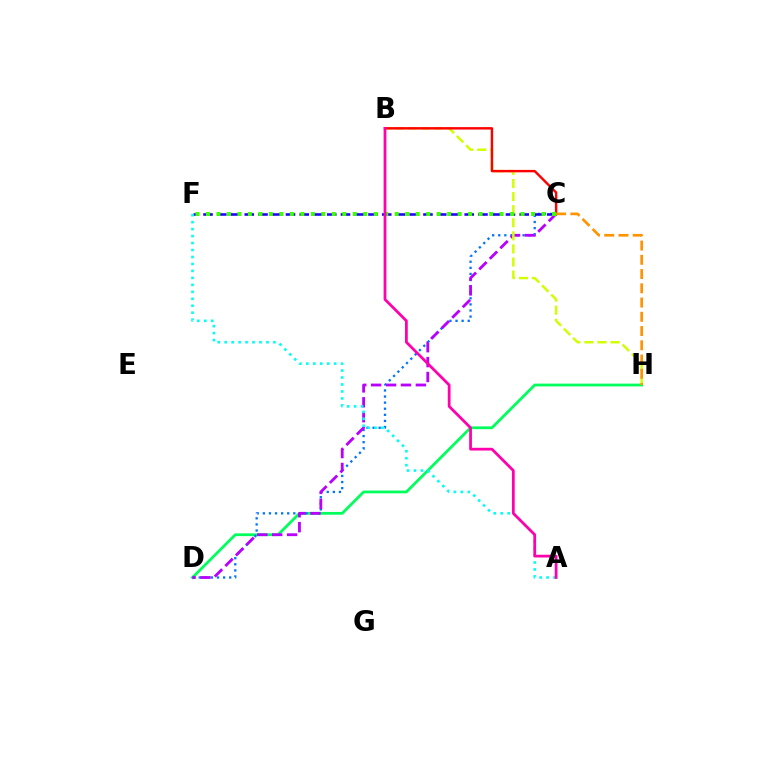{('D', 'H'): [{'color': '#00ff5c', 'line_style': 'solid', 'thickness': 2.0}], ('C', 'D'): [{'color': '#0074ff', 'line_style': 'dotted', 'thickness': 1.66}, {'color': '#b900ff', 'line_style': 'dashed', 'thickness': 2.03}], ('C', 'F'): [{'color': '#2500ff', 'line_style': 'dashed', 'thickness': 1.87}, {'color': '#3dff00', 'line_style': 'dotted', 'thickness': 2.85}], ('B', 'H'): [{'color': '#d1ff00', 'line_style': 'dashed', 'thickness': 1.78}], ('B', 'C'): [{'color': '#ff0000', 'line_style': 'solid', 'thickness': 1.74}], ('A', 'F'): [{'color': '#00fff6', 'line_style': 'dotted', 'thickness': 1.89}], ('A', 'B'): [{'color': '#ff00ac', 'line_style': 'solid', 'thickness': 1.99}], ('C', 'H'): [{'color': '#ff9400', 'line_style': 'dashed', 'thickness': 1.94}]}